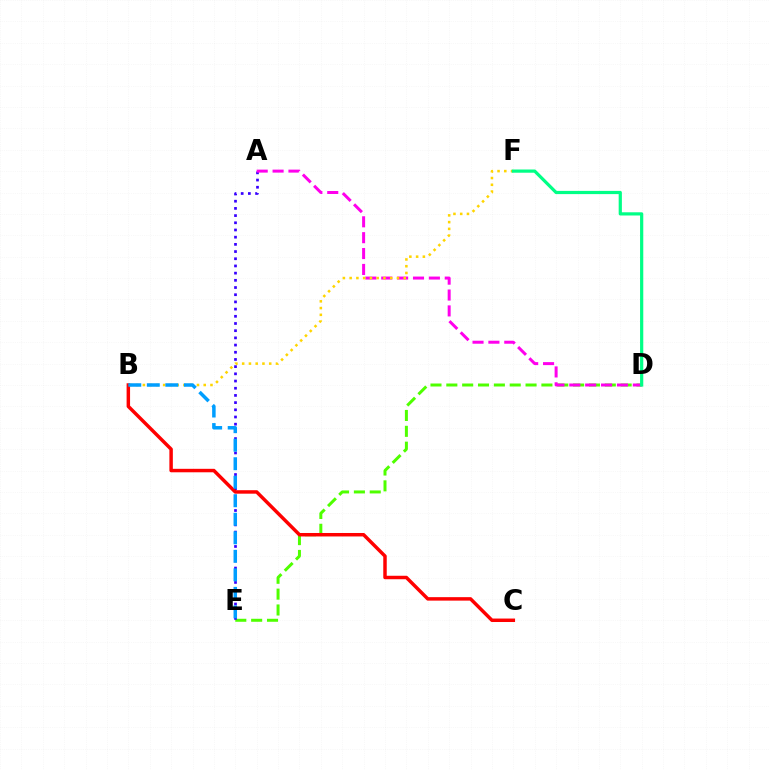{('D', 'E'): [{'color': '#4fff00', 'line_style': 'dashed', 'thickness': 2.15}], ('A', 'E'): [{'color': '#3700ff', 'line_style': 'dotted', 'thickness': 1.95}], ('A', 'D'): [{'color': '#ff00ed', 'line_style': 'dashed', 'thickness': 2.16}], ('B', 'C'): [{'color': '#ff0000', 'line_style': 'solid', 'thickness': 2.5}], ('B', 'F'): [{'color': '#ffd500', 'line_style': 'dotted', 'thickness': 1.84}], ('B', 'E'): [{'color': '#009eff', 'line_style': 'dashed', 'thickness': 2.52}], ('D', 'F'): [{'color': '#00ff86', 'line_style': 'solid', 'thickness': 2.31}]}